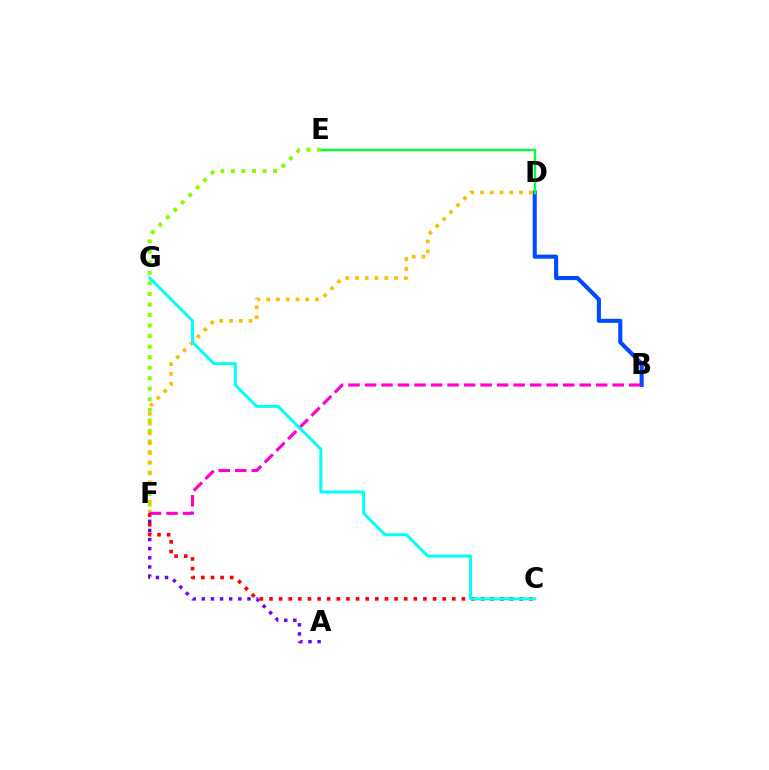{('B', 'D'): [{'color': '#004bff', 'line_style': 'solid', 'thickness': 2.95}], ('D', 'E'): [{'color': '#00ff39', 'line_style': 'solid', 'thickness': 1.73}], ('E', 'F'): [{'color': '#84ff00', 'line_style': 'dotted', 'thickness': 2.86}], ('C', 'F'): [{'color': '#ff0000', 'line_style': 'dotted', 'thickness': 2.61}], ('D', 'F'): [{'color': '#ffbd00', 'line_style': 'dotted', 'thickness': 2.65}], ('B', 'F'): [{'color': '#ff00cf', 'line_style': 'dashed', 'thickness': 2.24}], ('A', 'F'): [{'color': '#7200ff', 'line_style': 'dotted', 'thickness': 2.48}], ('C', 'G'): [{'color': '#00fff6', 'line_style': 'solid', 'thickness': 2.14}]}